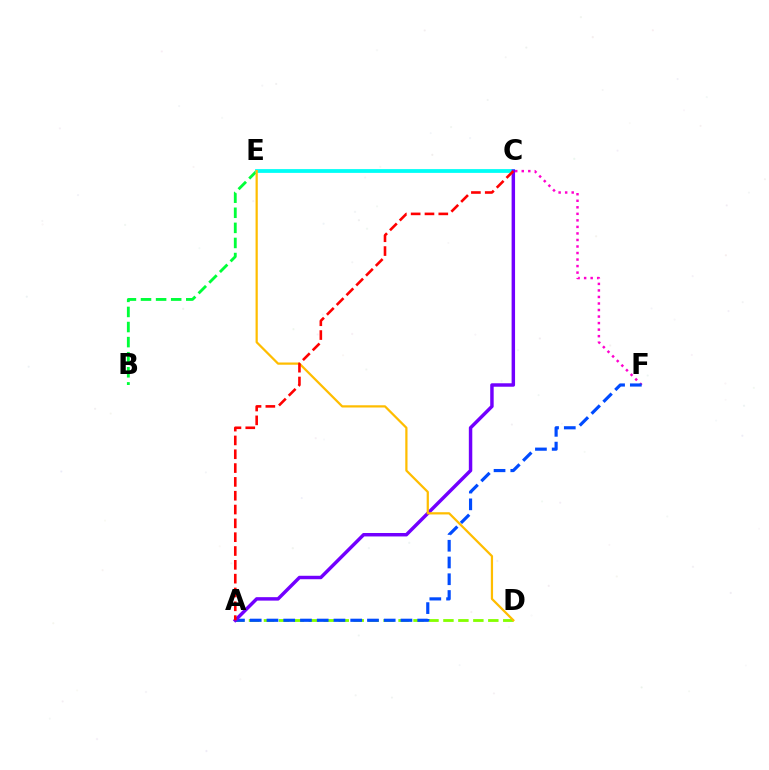{('B', 'E'): [{'color': '#00ff39', 'line_style': 'dashed', 'thickness': 2.05}], ('C', 'F'): [{'color': '#ff00cf', 'line_style': 'dotted', 'thickness': 1.77}], ('C', 'E'): [{'color': '#00fff6', 'line_style': 'solid', 'thickness': 2.72}], ('A', 'D'): [{'color': '#84ff00', 'line_style': 'dashed', 'thickness': 2.03}], ('A', 'F'): [{'color': '#004bff', 'line_style': 'dashed', 'thickness': 2.28}], ('A', 'C'): [{'color': '#7200ff', 'line_style': 'solid', 'thickness': 2.49}, {'color': '#ff0000', 'line_style': 'dashed', 'thickness': 1.88}], ('D', 'E'): [{'color': '#ffbd00', 'line_style': 'solid', 'thickness': 1.61}]}